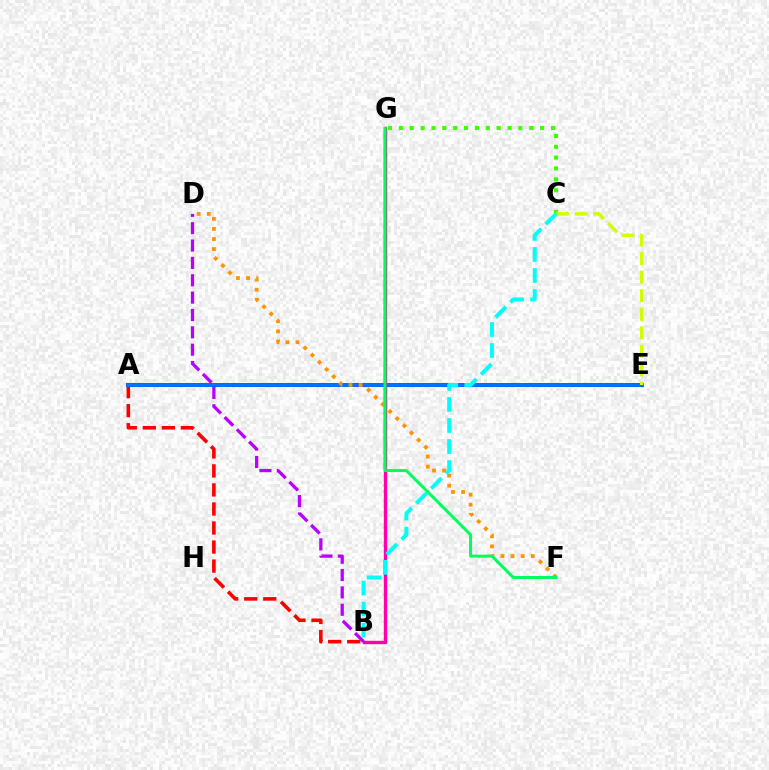{('A', 'E'): [{'color': '#2500ff', 'line_style': 'solid', 'thickness': 2.8}, {'color': '#0074ff', 'line_style': 'solid', 'thickness': 2.73}], ('A', 'B'): [{'color': '#ff0000', 'line_style': 'dashed', 'thickness': 2.59}], ('C', 'G'): [{'color': '#3dff00', 'line_style': 'dotted', 'thickness': 2.95}], ('B', 'G'): [{'color': '#ff00ac', 'line_style': 'solid', 'thickness': 2.44}], ('C', 'E'): [{'color': '#d1ff00', 'line_style': 'dashed', 'thickness': 2.52}], ('D', 'F'): [{'color': '#ff9400', 'line_style': 'dotted', 'thickness': 2.75}], ('B', 'D'): [{'color': '#b900ff', 'line_style': 'dashed', 'thickness': 2.36}], ('F', 'G'): [{'color': '#00ff5c', 'line_style': 'solid', 'thickness': 2.16}], ('B', 'C'): [{'color': '#00fff6', 'line_style': 'dashed', 'thickness': 2.86}]}